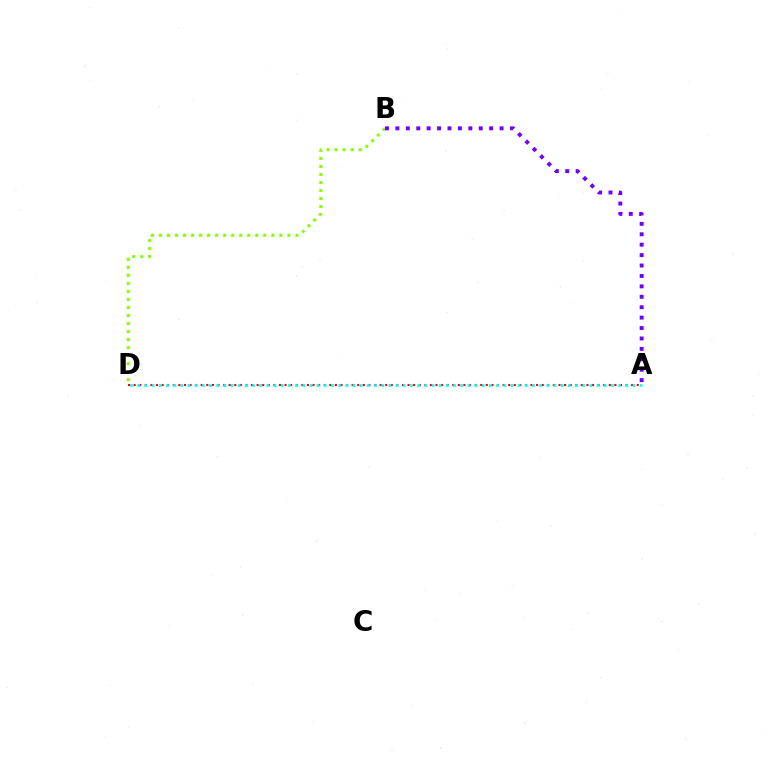{('B', 'D'): [{'color': '#84ff00', 'line_style': 'dotted', 'thickness': 2.18}], ('A', 'D'): [{'color': '#ff0000', 'line_style': 'dotted', 'thickness': 1.52}, {'color': '#00fff6', 'line_style': 'dotted', 'thickness': 1.95}], ('A', 'B'): [{'color': '#7200ff', 'line_style': 'dotted', 'thickness': 2.83}]}